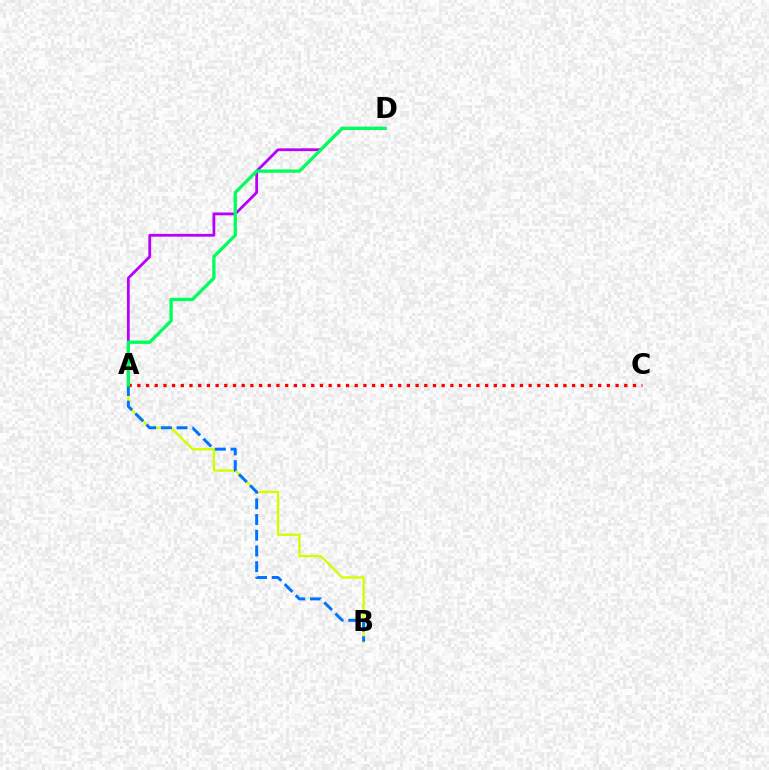{('A', 'D'): [{'color': '#b900ff', 'line_style': 'solid', 'thickness': 2.01}, {'color': '#00ff5c', 'line_style': 'solid', 'thickness': 2.36}], ('A', 'B'): [{'color': '#d1ff00', 'line_style': 'solid', 'thickness': 1.69}, {'color': '#0074ff', 'line_style': 'dashed', 'thickness': 2.13}], ('A', 'C'): [{'color': '#ff0000', 'line_style': 'dotted', 'thickness': 2.36}]}